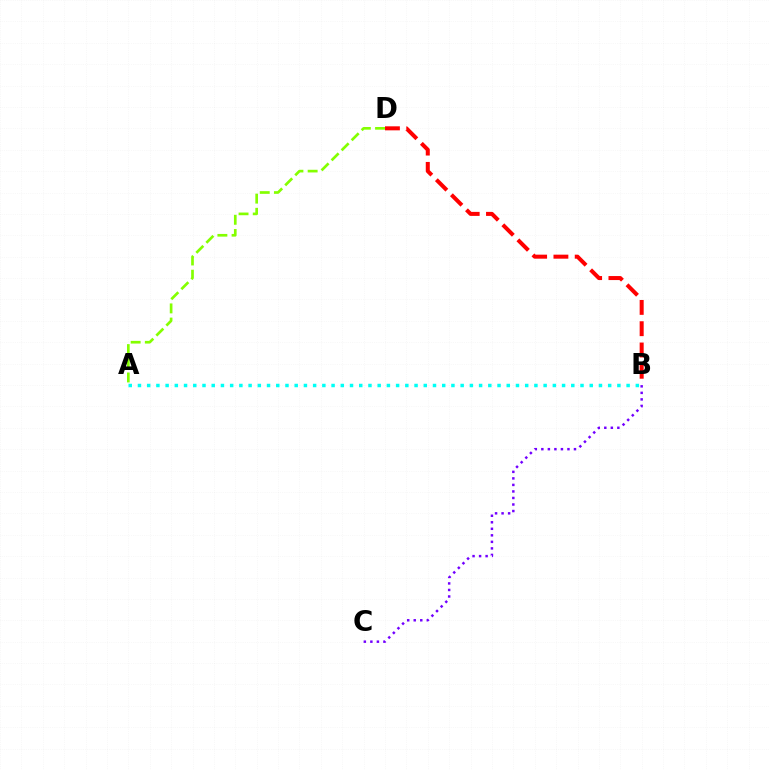{('B', 'C'): [{'color': '#7200ff', 'line_style': 'dotted', 'thickness': 1.77}], ('A', 'D'): [{'color': '#84ff00', 'line_style': 'dashed', 'thickness': 1.93}], ('B', 'D'): [{'color': '#ff0000', 'line_style': 'dashed', 'thickness': 2.89}], ('A', 'B'): [{'color': '#00fff6', 'line_style': 'dotted', 'thickness': 2.51}]}